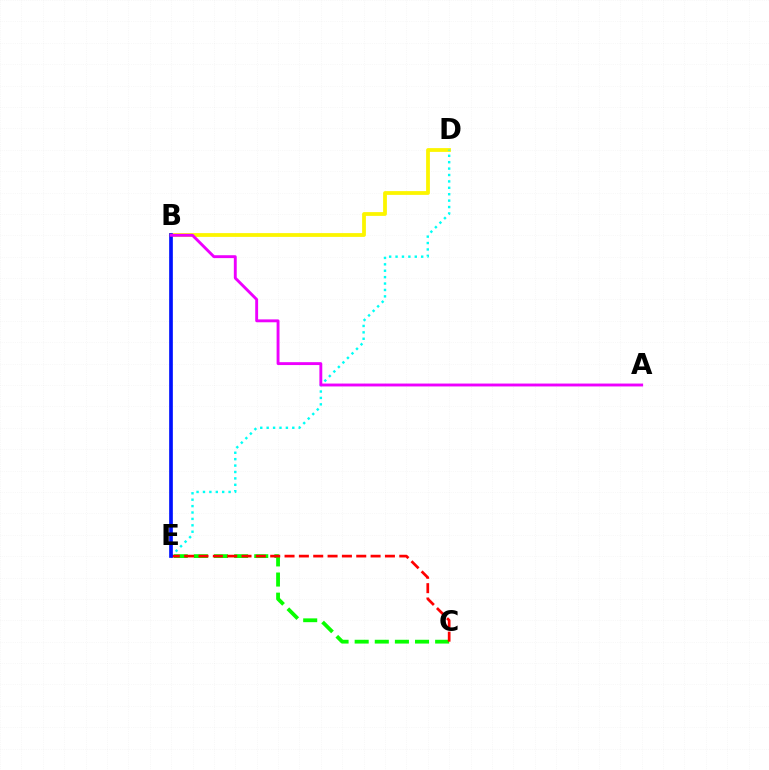{('B', 'D'): [{'color': '#fcf500', 'line_style': 'solid', 'thickness': 2.72}], ('C', 'E'): [{'color': '#08ff00', 'line_style': 'dashed', 'thickness': 2.73}, {'color': '#ff0000', 'line_style': 'dashed', 'thickness': 1.95}], ('D', 'E'): [{'color': '#00fff6', 'line_style': 'dotted', 'thickness': 1.74}], ('B', 'E'): [{'color': '#0010ff', 'line_style': 'solid', 'thickness': 2.65}], ('A', 'B'): [{'color': '#ee00ff', 'line_style': 'solid', 'thickness': 2.08}]}